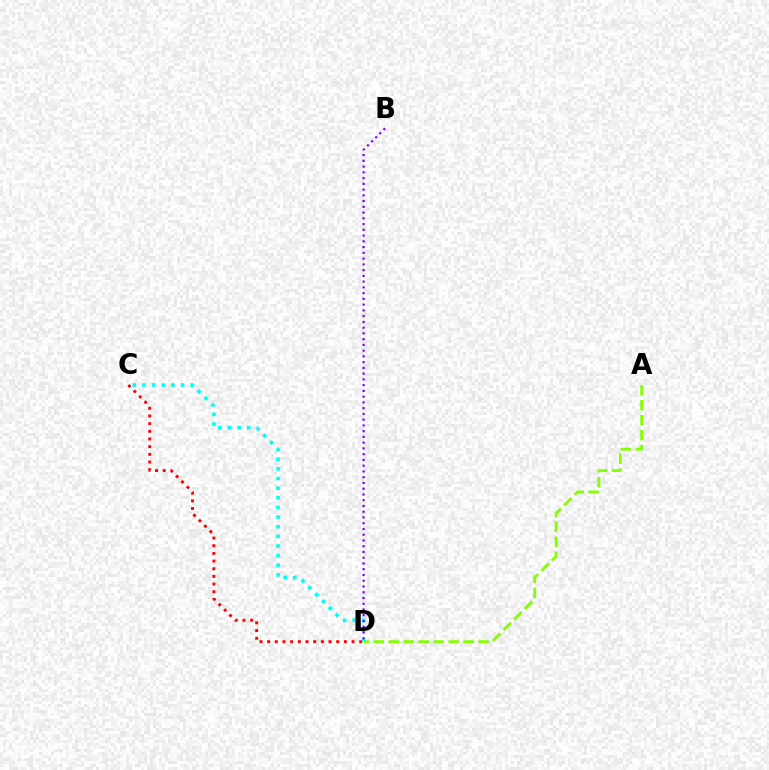{('A', 'D'): [{'color': '#84ff00', 'line_style': 'dashed', 'thickness': 2.03}], ('C', 'D'): [{'color': '#ff0000', 'line_style': 'dotted', 'thickness': 2.09}, {'color': '#00fff6', 'line_style': 'dotted', 'thickness': 2.62}], ('B', 'D'): [{'color': '#7200ff', 'line_style': 'dotted', 'thickness': 1.56}]}